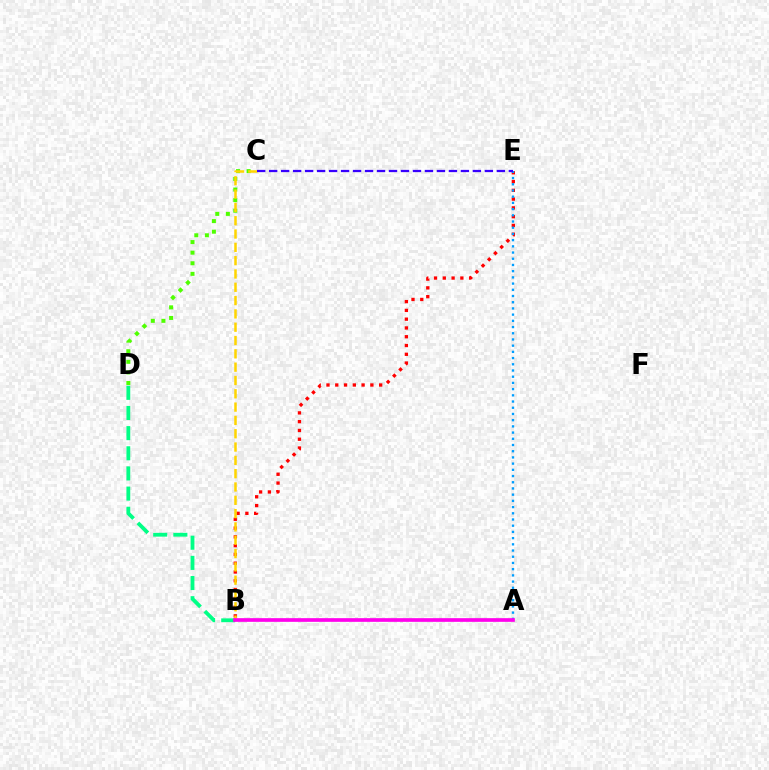{('B', 'E'): [{'color': '#ff0000', 'line_style': 'dotted', 'thickness': 2.39}], ('C', 'D'): [{'color': '#4fff00', 'line_style': 'dotted', 'thickness': 2.88}], ('A', 'E'): [{'color': '#009eff', 'line_style': 'dotted', 'thickness': 1.69}], ('B', 'C'): [{'color': '#ffd500', 'line_style': 'dashed', 'thickness': 1.81}], ('B', 'D'): [{'color': '#00ff86', 'line_style': 'dashed', 'thickness': 2.74}], ('C', 'E'): [{'color': '#3700ff', 'line_style': 'dashed', 'thickness': 1.63}], ('A', 'B'): [{'color': '#ff00ed', 'line_style': 'solid', 'thickness': 2.65}]}